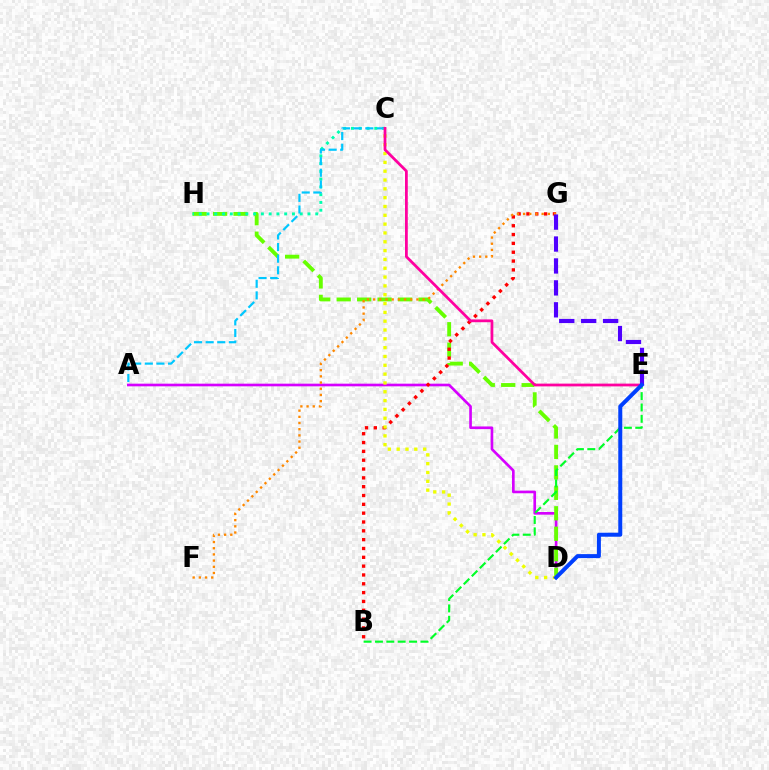{('A', 'D'): [{'color': '#d600ff', 'line_style': 'solid', 'thickness': 1.91}], ('D', 'H'): [{'color': '#66ff00', 'line_style': 'dashed', 'thickness': 2.78}], ('B', 'G'): [{'color': '#ff0000', 'line_style': 'dotted', 'thickness': 2.4}], ('C', 'H'): [{'color': '#00ffaf', 'line_style': 'dotted', 'thickness': 2.11}], ('B', 'E'): [{'color': '#00ff27', 'line_style': 'dashed', 'thickness': 1.54}], ('F', 'G'): [{'color': '#ff8800', 'line_style': 'dotted', 'thickness': 1.68}], ('A', 'C'): [{'color': '#00c7ff', 'line_style': 'dashed', 'thickness': 1.58}], ('C', 'D'): [{'color': '#eeff00', 'line_style': 'dotted', 'thickness': 2.4}], ('C', 'E'): [{'color': '#ff00a0', 'line_style': 'solid', 'thickness': 1.99}], ('E', 'G'): [{'color': '#4f00ff', 'line_style': 'dashed', 'thickness': 2.98}], ('D', 'E'): [{'color': '#003fff', 'line_style': 'solid', 'thickness': 2.88}]}